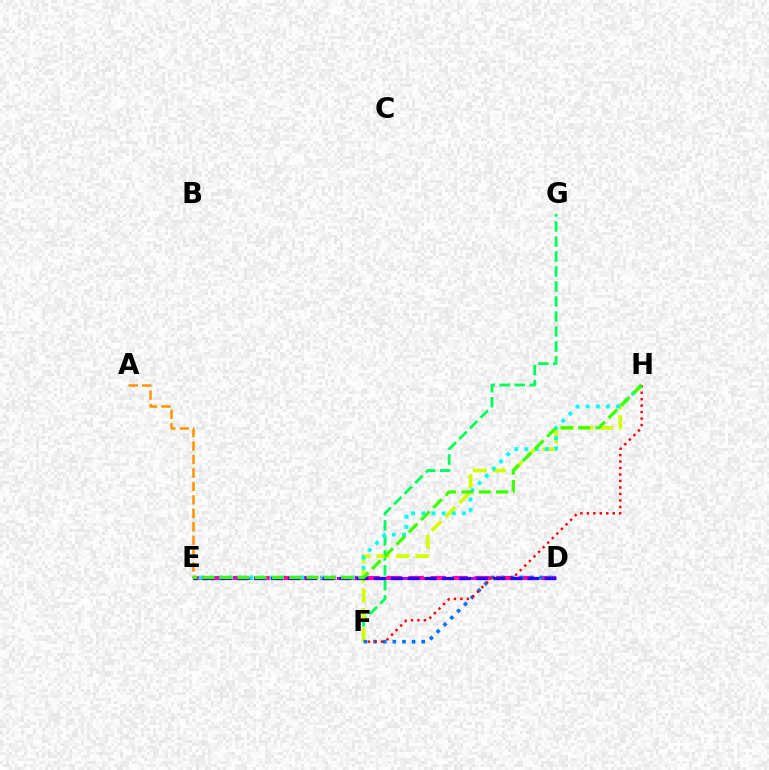{('F', 'G'): [{'color': '#00ff5c', 'line_style': 'dashed', 'thickness': 2.04}], ('D', 'E'): [{'color': '#b900ff', 'line_style': 'dashed', 'thickness': 2.16}, {'color': '#ff00ac', 'line_style': 'dashed', 'thickness': 2.99}, {'color': '#2500ff', 'line_style': 'dashed', 'thickness': 2.32}], ('F', 'H'): [{'color': '#d1ff00', 'line_style': 'dashed', 'thickness': 2.66}, {'color': '#ff0000', 'line_style': 'dotted', 'thickness': 1.76}], ('E', 'H'): [{'color': '#00fff6', 'line_style': 'dotted', 'thickness': 2.76}, {'color': '#3dff00', 'line_style': 'dashed', 'thickness': 2.35}], ('A', 'E'): [{'color': '#ff9400', 'line_style': 'dashed', 'thickness': 1.83}], ('D', 'F'): [{'color': '#0074ff', 'line_style': 'dotted', 'thickness': 2.62}]}